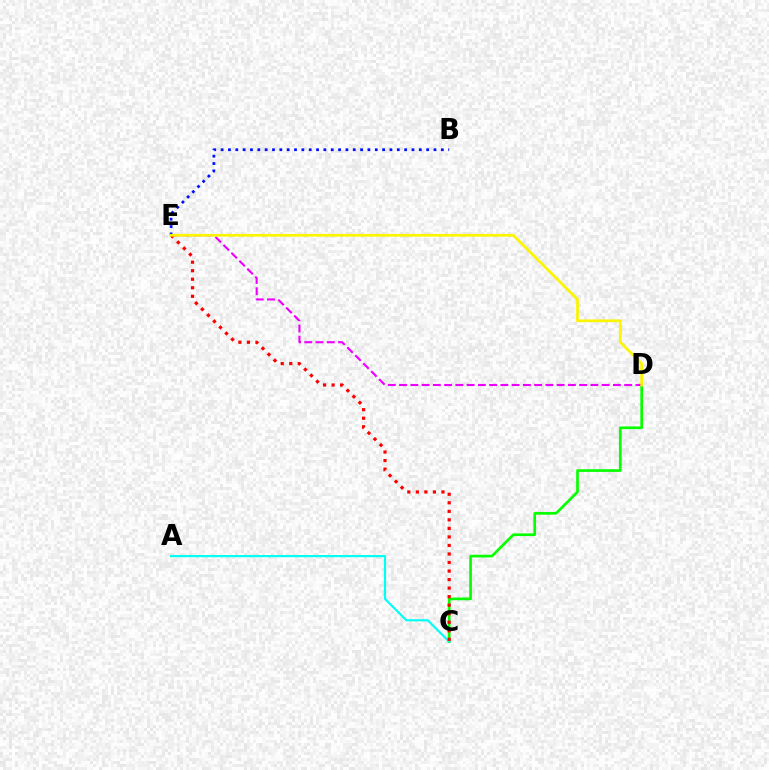{('B', 'E'): [{'color': '#0010ff', 'line_style': 'dotted', 'thickness': 1.99}], ('C', 'D'): [{'color': '#08ff00', 'line_style': 'solid', 'thickness': 1.94}], ('A', 'C'): [{'color': '#00fff6', 'line_style': 'solid', 'thickness': 1.55}], ('C', 'E'): [{'color': '#ff0000', 'line_style': 'dotted', 'thickness': 2.32}], ('D', 'E'): [{'color': '#ee00ff', 'line_style': 'dashed', 'thickness': 1.53}, {'color': '#fcf500', 'line_style': 'solid', 'thickness': 1.98}]}